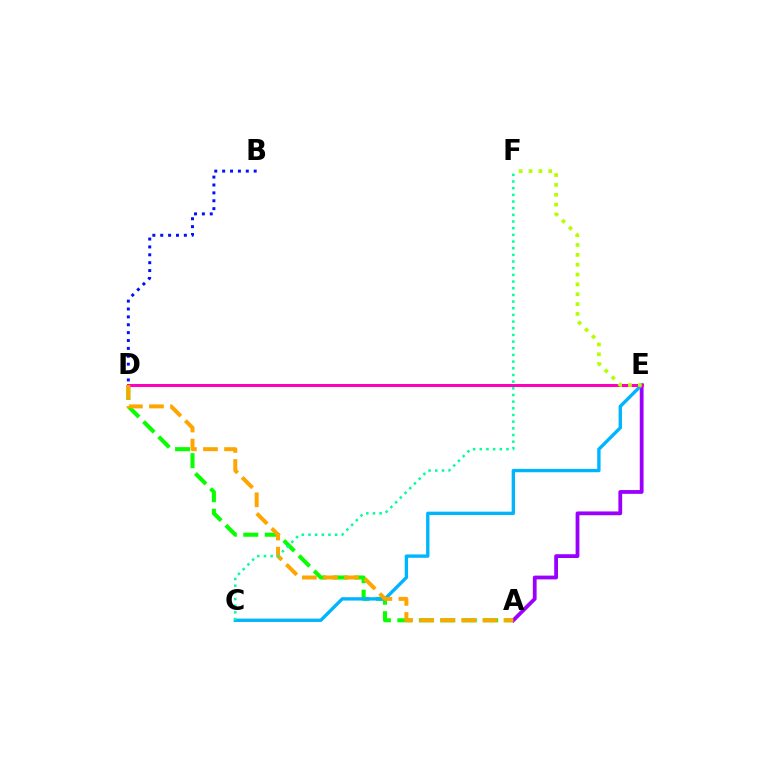{('D', 'E'): [{'color': '#ff0000', 'line_style': 'dashed', 'thickness': 2.06}, {'color': '#ff00bd', 'line_style': 'solid', 'thickness': 2.17}], ('A', 'D'): [{'color': '#08ff00', 'line_style': 'dashed', 'thickness': 2.91}, {'color': '#ffa500', 'line_style': 'dashed', 'thickness': 2.86}], ('A', 'E'): [{'color': '#9b00ff', 'line_style': 'solid', 'thickness': 2.73}], ('C', 'E'): [{'color': '#00b5ff', 'line_style': 'solid', 'thickness': 2.42}], ('E', 'F'): [{'color': '#b3ff00', 'line_style': 'dotted', 'thickness': 2.68}], ('B', 'D'): [{'color': '#0010ff', 'line_style': 'dotted', 'thickness': 2.14}], ('C', 'F'): [{'color': '#00ff9d', 'line_style': 'dotted', 'thickness': 1.81}]}